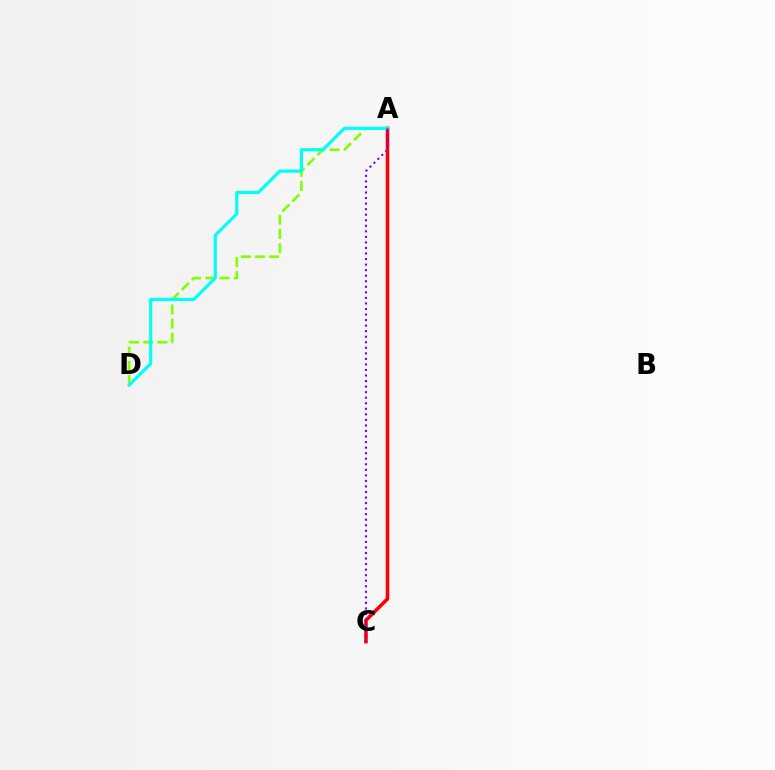{('A', 'D'): [{'color': '#84ff00', 'line_style': 'dashed', 'thickness': 1.93}, {'color': '#00fff6', 'line_style': 'solid', 'thickness': 2.28}], ('A', 'C'): [{'color': '#ff0000', 'line_style': 'solid', 'thickness': 2.58}, {'color': '#7200ff', 'line_style': 'dotted', 'thickness': 1.51}]}